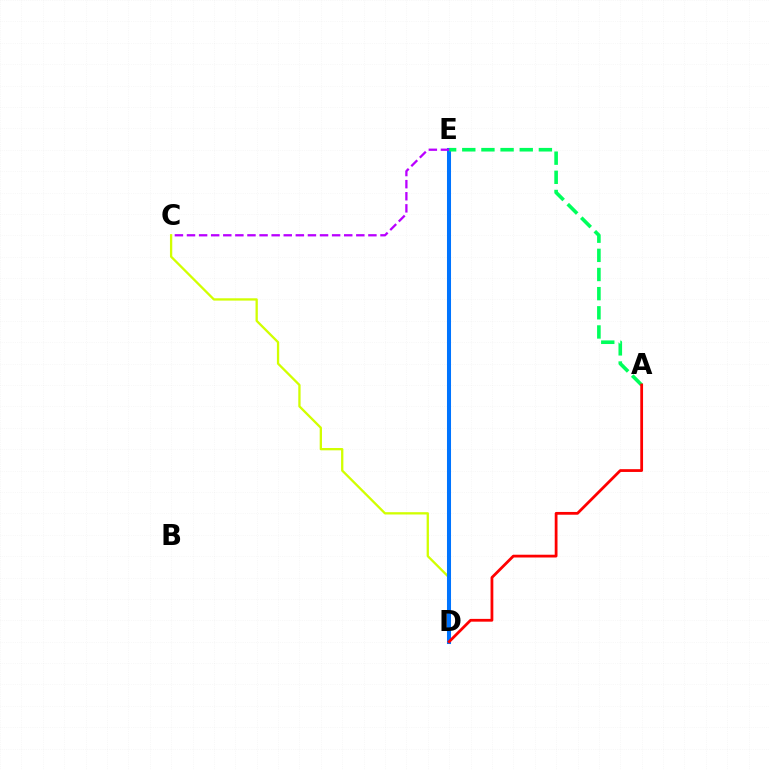{('C', 'D'): [{'color': '#d1ff00', 'line_style': 'solid', 'thickness': 1.66}], ('D', 'E'): [{'color': '#0074ff', 'line_style': 'solid', 'thickness': 2.91}], ('A', 'E'): [{'color': '#00ff5c', 'line_style': 'dashed', 'thickness': 2.6}], ('C', 'E'): [{'color': '#b900ff', 'line_style': 'dashed', 'thickness': 1.64}], ('A', 'D'): [{'color': '#ff0000', 'line_style': 'solid', 'thickness': 2.0}]}